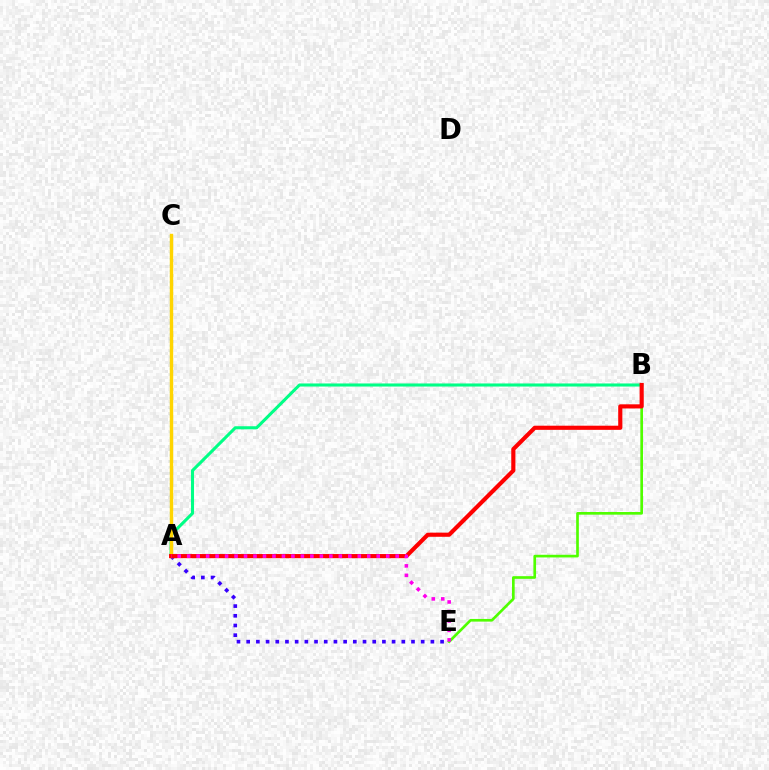{('A', 'B'): [{'color': '#00ff86', 'line_style': 'solid', 'thickness': 2.21}, {'color': '#ff0000', 'line_style': 'solid', 'thickness': 2.98}], ('B', 'E'): [{'color': '#4fff00', 'line_style': 'solid', 'thickness': 1.92}], ('A', 'C'): [{'color': '#009eff', 'line_style': 'dotted', 'thickness': 1.57}, {'color': '#ffd500', 'line_style': 'solid', 'thickness': 2.46}], ('A', 'E'): [{'color': '#3700ff', 'line_style': 'dotted', 'thickness': 2.63}, {'color': '#ff00ed', 'line_style': 'dotted', 'thickness': 2.58}]}